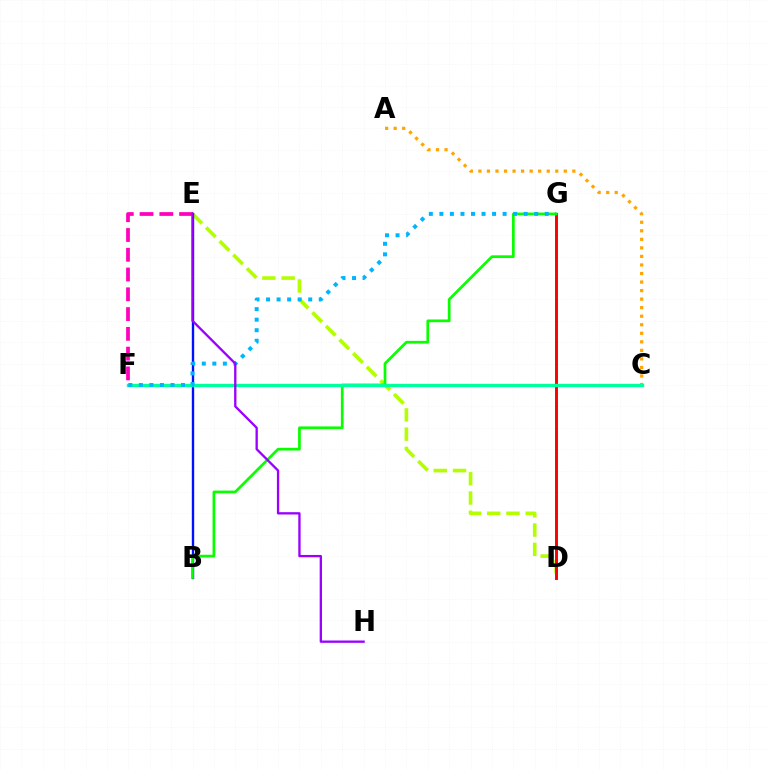{('A', 'C'): [{'color': '#ffa500', 'line_style': 'dotted', 'thickness': 2.32}], ('E', 'F'): [{'color': '#ff00bd', 'line_style': 'dashed', 'thickness': 2.69}], ('D', 'E'): [{'color': '#b3ff00', 'line_style': 'dashed', 'thickness': 2.61}], ('B', 'E'): [{'color': '#0010ff', 'line_style': 'solid', 'thickness': 1.7}], ('D', 'G'): [{'color': '#ff0000', 'line_style': 'solid', 'thickness': 2.11}], ('B', 'G'): [{'color': '#08ff00', 'line_style': 'solid', 'thickness': 1.95}], ('C', 'F'): [{'color': '#00ff9d', 'line_style': 'solid', 'thickness': 2.42}], ('F', 'G'): [{'color': '#00b5ff', 'line_style': 'dotted', 'thickness': 2.86}], ('E', 'H'): [{'color': '#9b00ff', 'line_style': 'solid', 'thickness': 1.67}]}